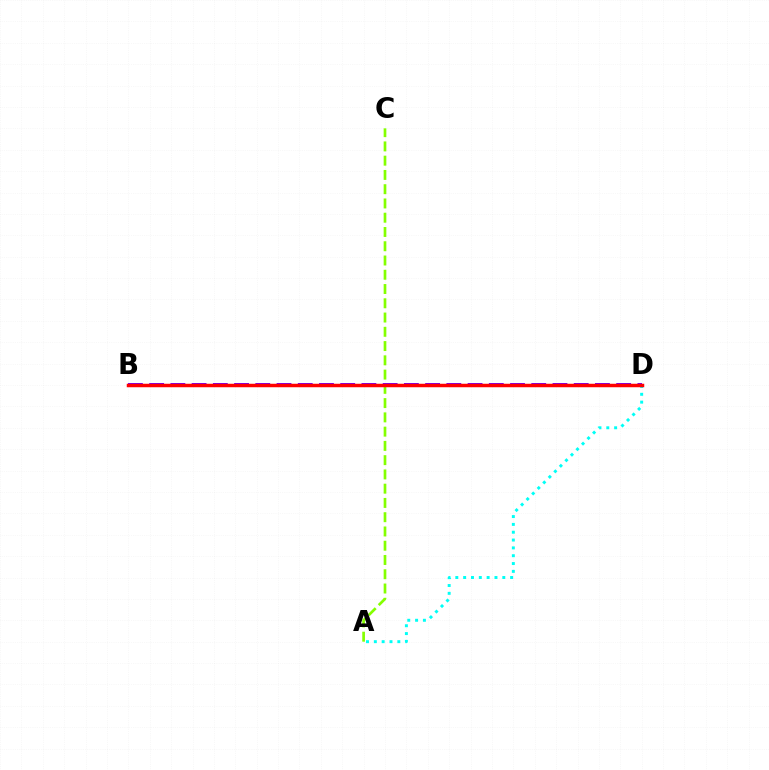{('A', 'C'): [{'color': '#84ff00', 'line_style': 'dashed', 'thickness': 1.94}], ('A', 'D'): [{'color': '#00fff6', 'line_style': 'dotted', 'thickness': 2.13}], ('B', 'D'): [{'color': '#7200ff', 'line_style': 'dashed', 'thickness': 2.88}, {'color': '#ff0000', 'line_style': 'solid', 'thickness': 2.51}]}